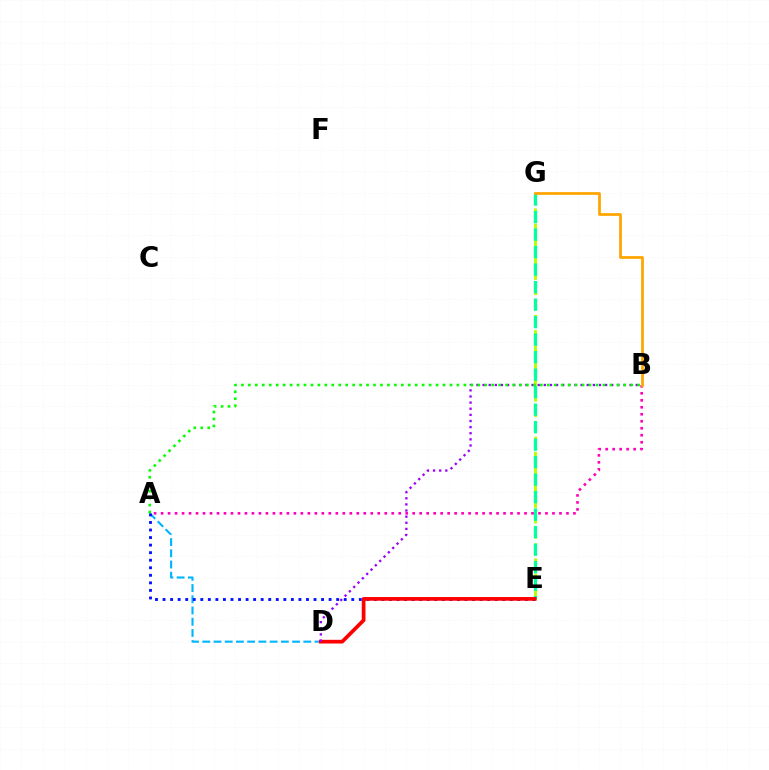{('E', 'G'): [{'color': '#b3ff00', 'line_style': 'dashed', 'thickness': 2.07}, {'color': '#00ff9d', 'line_style': 'dashed', 'thickness': 2.38}], ('A', 'D'): [{'color': '#00b5ff', 'line_style': 'dashed', 'thickness': 1.53}], ('A', 'B'): [{'color': '#ff00bd', 'line_style': 'dotted', 'thickness': 1.9}, {'color': '#08ff00', 'line_style': 'dotted', 'thickness': 1.89}], ('A', 'E'): [{'color': '#0010ff', 'line_style': 'dotted', 'thickness': 2.05}], ('B', 'G'): [{'color': '#ffa500', 'line_style': 'solid', 'thickness': 1.98}], ('D', 'E'): [{'color': '#ff0000', 'line_style': 'solid', 'thickness': 2.67}], ('B', 'D'): [{'color': '#9b00ff', 'line_style': 'dotted', 'thickness': 1.66}]}